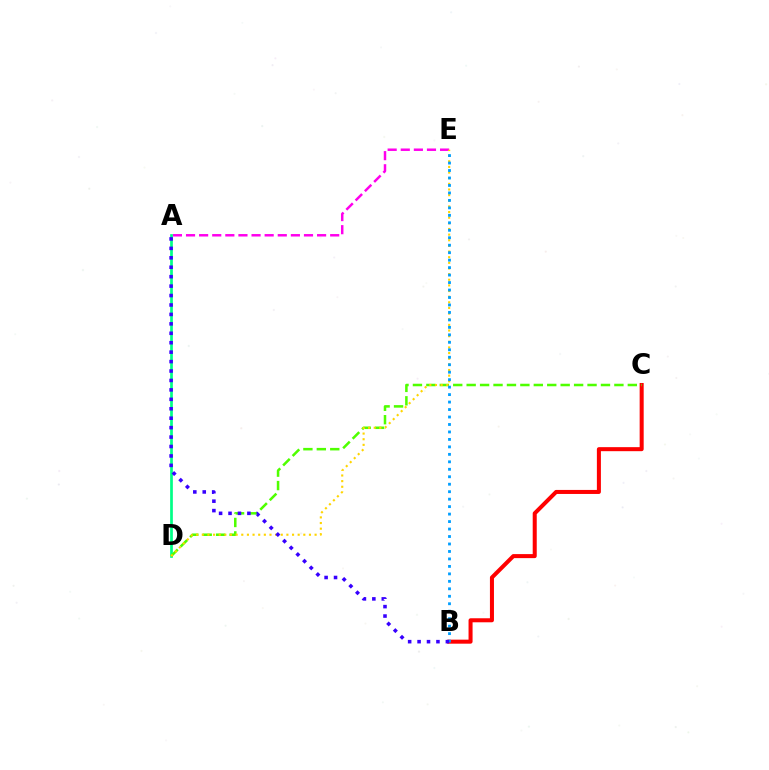{('B', 'C'): [{'color': '#ff0000', 'line_style': 'solid', 'thickness': 2.9}], ('A', 'E'): [{'color': '#ff00ed', 'line_style': 'dashed', 'thickness': 1.78}], ('A', 'D'): [{'color': '#00ff86', 'line_style': 'solid', 'thickness': 1.95}], ('C', 'D'): [{'color': '#4fff00', 'line_style': 'dashed', 'thickness': 1.82}], ('D', 'E'): [{'color': '#ffd500', 'line_style': 'dotted', 'thickness': 1.53}], ('B', 'E'): [{'color': '#009eff', 'line_style': 'dotted', 'thickness': 2.03}], ('A', 'B'): [{'color': '#3700ff', 'line_style': 'dotted', 'thickness': 2.56}]}